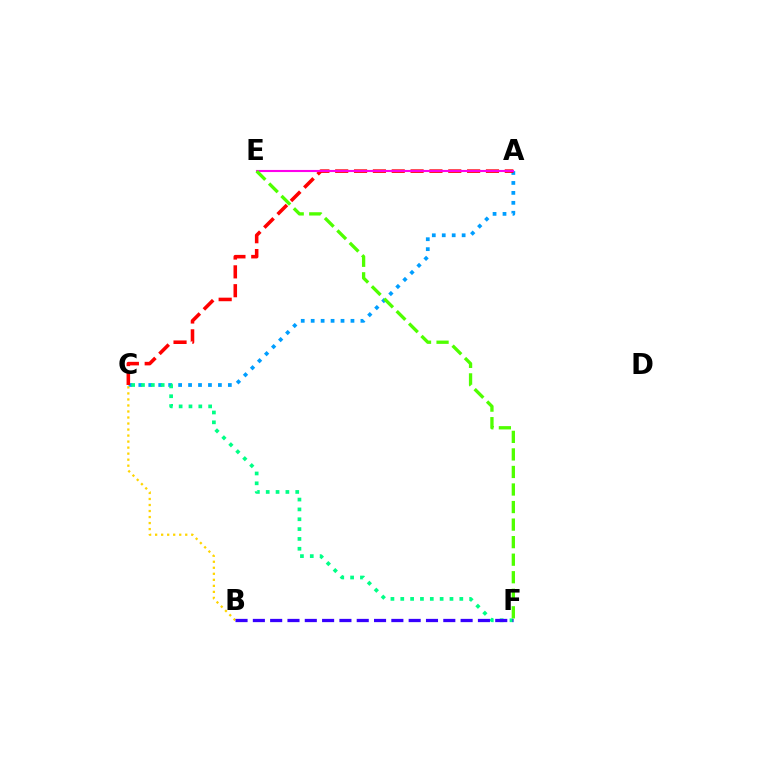{('A', 'C'): [{'color': '#009eff', 'line_style': 'dotted', 'thickness': 2.7}, {'color': '#ff0000', 'line_style': 'dashed', 'thickness': 2.56}], ('B', 'C'): [{'color': '#ffd500', 'line_style': 'dotted', 'thickness': 1.64}], ('C', 'F'): [{'color': '#00ff86', 'line_style': 'dotted', 'thickness': 2.67}], ('A', 'E'): [{'color': '#ff00ed', 'line_style': 'solid', 'thickness': 1.52}], ('B', 'F'): [{'color': '#3700ff', 'line_style': 'dashed', 'thickness': 2.35}], ('E', 'F'): [{'color': '#4fff00', 'line_style': 'dashed', 'thickness': 2.38}]}